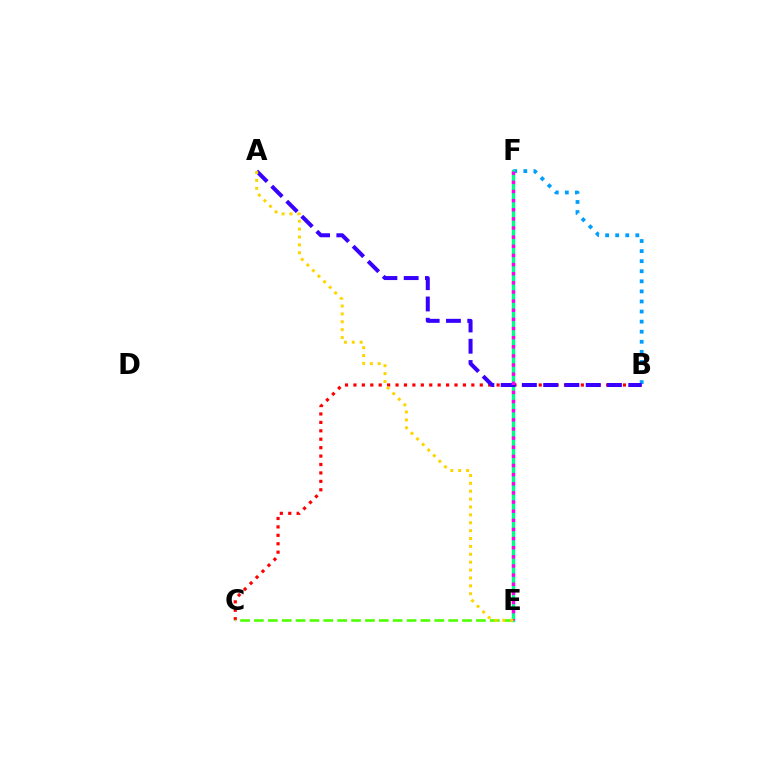{('B', 'C'): [{'color': '#ff0000', 'line_style': 'dotted', 'thickness': 2.29}], ('C', 'E'): [{'color': '#4fff00', 'line_style': 'dashed', 'thickness': 1.88}], ('B', 'F'): [{'color': '#009eff', 'line_style': 'dotted', 'thickness': 2.74}], ('E', 'F'): [{'color': '#00ff86', 'line_style': 'solid', 'thickness': 2.43}, {'color': '#ff00ed', 'line_style': 'dotted', 'thickness': 2.48}], ('A', 'B'): [{'color': '#3700ff', 'line_style': 'dashed', 'thickness': 2.89}], ('A', 'E'): [{'color': '#ffd500', 'line_style': 'dotted', 'thickness': 2.14}]}